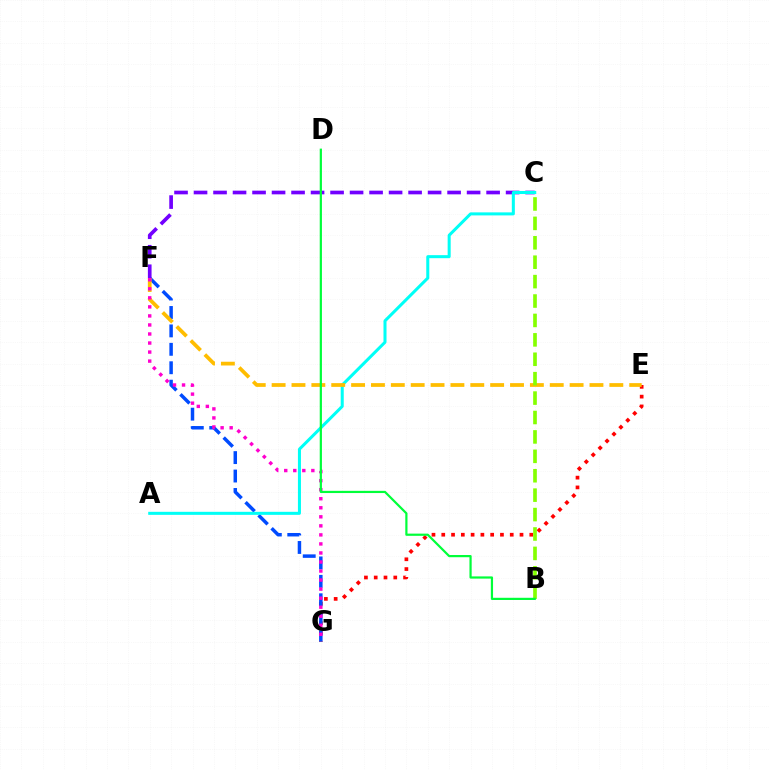{('E', 'G'): [{'color': '#ff0000', 'line_style': 'dotted', 'thickness': 2.66}], ('F', 'G'): [{'color': '#004bff', 'line_style': 'dashed', 'thickness': 2.5}, {'color': '#ff00cf', 'line_style': 'dotted', 'thickness': 2.46}], ('C', 'F'): [{'color': '#7200ff', 'line_style': 'dashed', 'thickness': 2.65}], ('A', 'C'): [{'color': '#00fff6', 'line_style': 'solid', 'thickness': 2.18}], ('E', 'F'): [{'color': '#ffbd00', 'line_style': 'dashed', 'thickness': 2.7}], ('B', 'C'): [{'color': '#84ff00', 'line_style': 'dashed', 'thickness': 2.64}], ('B', 'D'): [{'color': '#00ff39', 'line_style': 'solid', 'thickness': 1.59}]}